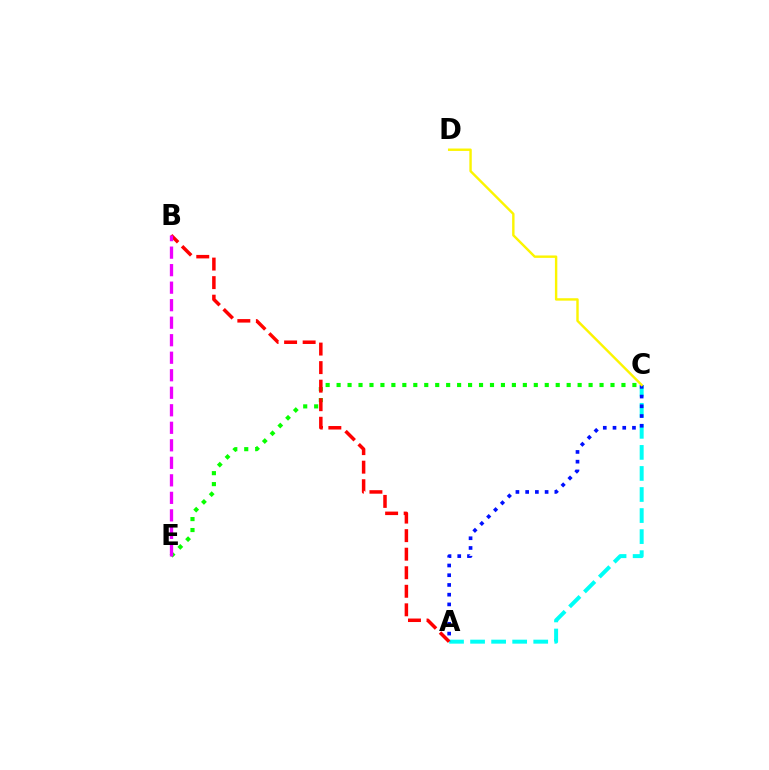{('A', 'C'): [{'color': '#00fff6', 'line_style': 'dashed', 'thickness': 2.86}, {'color': '#0010ff', 'line_style': 'dotted', 'thickness': 2.64}], ('C', 'E'): [{'color': '#08ff00', 'line_style': 'dotted', 'thickness': 2.98}], ('A', 'B'): [{'color': '#ff0000', 'line_style': 'dashed', 'thickness': 2.52}], ('C', 'D'): [{'color': '#fcf500', 'line_style': 'solid', 'thickness': 1.74}], ('B', 'E'): [{'color': '#ee00ff', 'line_style': 'dashed', 'thickness': 2.38}]}